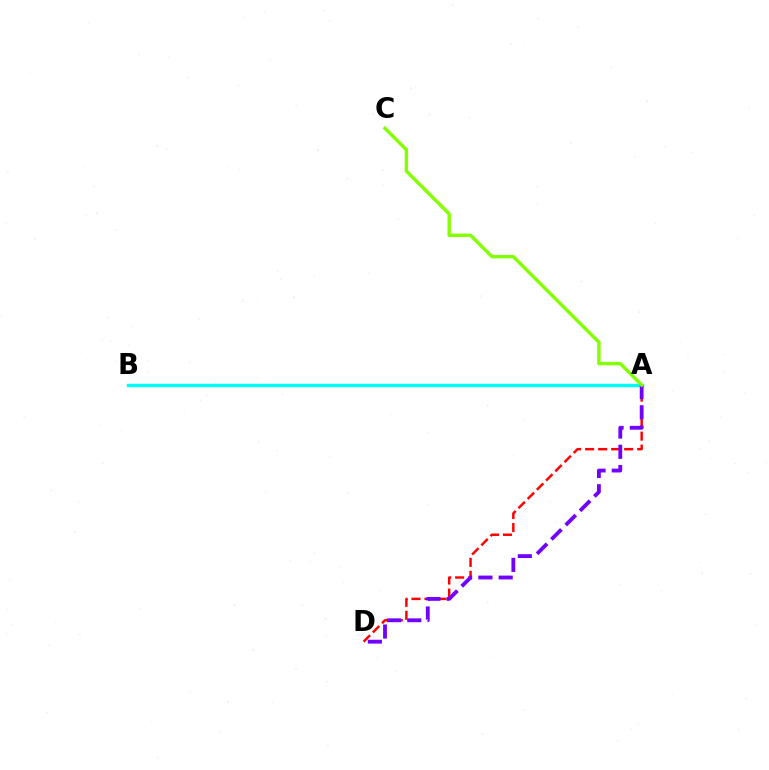{('A', 'D'): [{'color': '#ff0000', 'line_style': 'dashed', 'thickness': 1.77}, {'color': '#7200ff', 'line_style': 'dashed', 'thickness': 2.75}], ('A', 'B'): [{'color': '#00fff6', 'line_style': 'solid', 'thickness': 2.45}], ('A', 'C'): [{'color': '#84ff00', 'line_style': 'solid', 'thickness': 2.46}]}